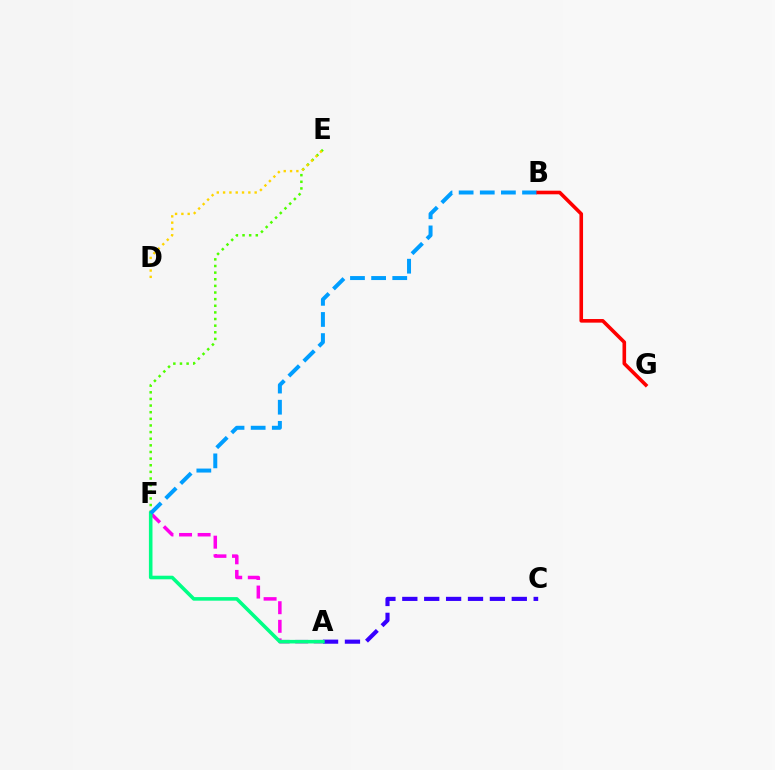{('A', 'F'): [{'color': '#ff00ed', 'line_style': 'dashed', 'thickness': 2.53}, {'color': '#00ff86', 'line_style': 'solid', 'thickness': 2.57}], ('A', 'C'): [{'color': '#3700ff', 'line_style': 'dashed', 'thickness': 2.97}], ('E', 'F'): [{'color': '#4fff00', 'line_style': 'dotted', 'thickness': 1.8}], ('B', 'F'): [{'color': '#009eff', 'line_style': 'dashed', 'thickness': 2.87}], ('D', 'E'): [{'color': '#ffd500', 'line_style': 'dotted', 'thickness': 1.72}], ('B', 'G'): [{'color': '#ff0000', 'line_style': 'solid', 'thickness': 2.6}]}